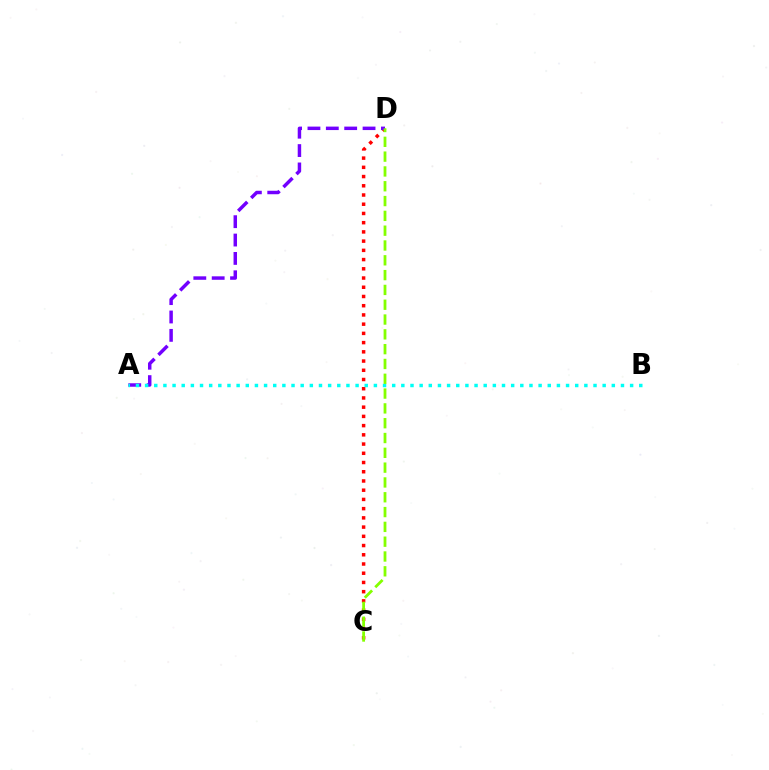{('C', 'D'): [{'color': '#ff0000', 'line_style': 'dotted', 'thickness': 2.51}, {'color': '#84ff00', 'line_style': 'dashed', 'thickness': 2.01}], ('A', 'D'): [{'color': '#7200ff', 'line_style': 'dashed', 'thickness': 2.5}], ('A', 'B'): [{'color': '#00fff6', 'line_style': 'dotted', 'thickness': 2.49}]}